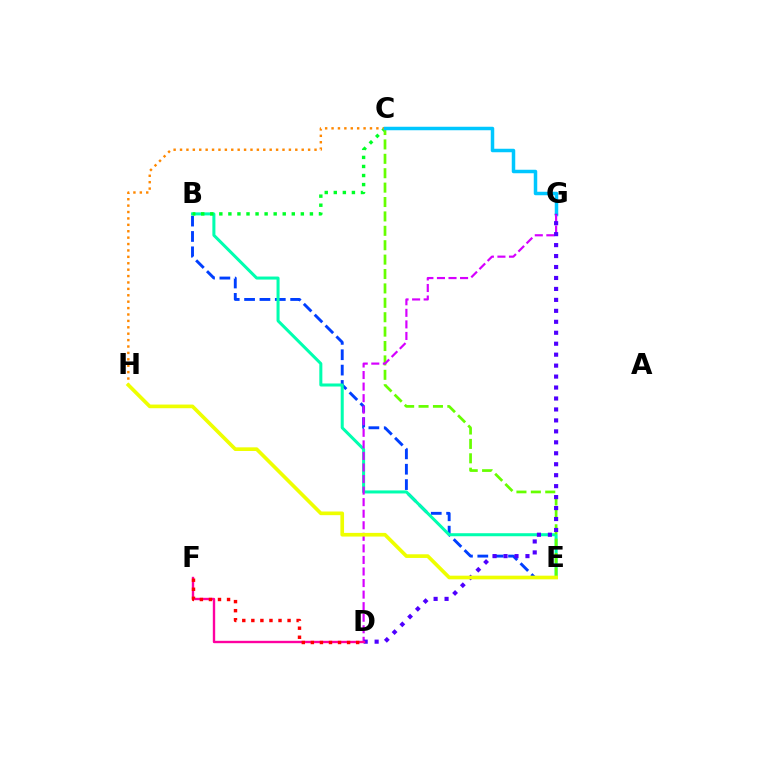{('B', 'E'): [{'color': '#003fff', 'line_style': 'dashed', 'thickness': 2.09}, {'color': '#00ffaf', 'line_style': 'solid', 'thickness': 2.18}], ('B', 'C'): [{'color': '#00ff27', 'line_style': 'dotted', 'thickness': 2.46}], ('C', 'H'): [{'color': '#ff8800', 'line_style': 'dotted', 'thickness': 1.74}], ('C', 'E'): [{'color': '#66ff00', 'line_style': 'dashed', 'thickness': 1.96}], ('C', 'G'): [{'color': '#00c7ff', 'line_style': 'solid', 'thickness': 2.51}], ('D', 'G'): [{'color': '#d600ff', 'line_style': 'dashed', 'thickness': 1.57}, {'color': '#4f00ff', 'line_style': 'dotted', 'thickness': 2.98}], ('E', 'H'): [{'color': '#eeff00', 'line_style': 'solid', 'thickness': 2.64}], ('D', 'F'): [{'color': '#ff00a0', 'line_style': 'solid', 'thickness': 1.71}, {'color': '#ff0000', 'line_style': 'dotted', 'thickness': 2.46}]}